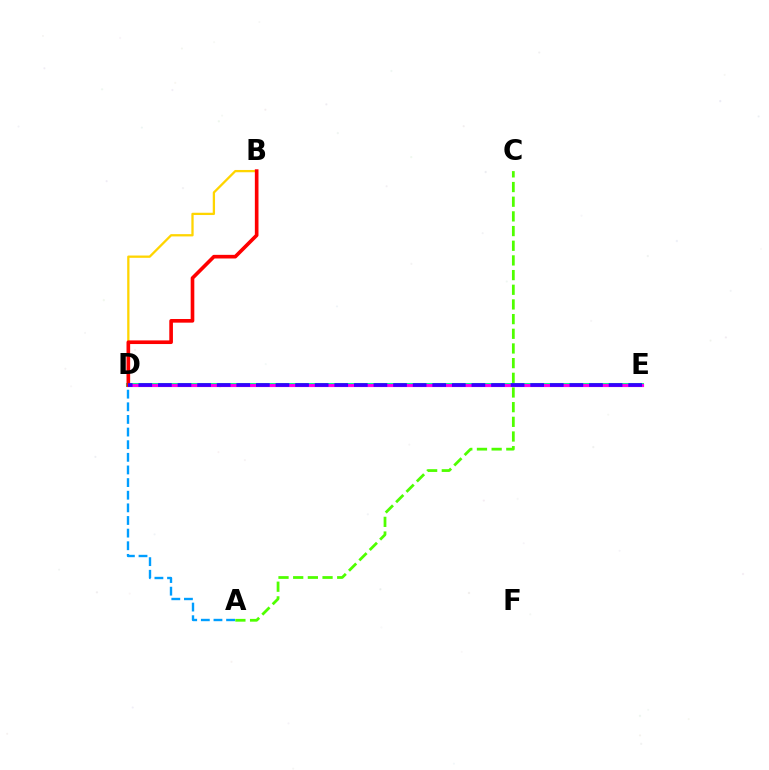{('A', 'C'): [{'color': '#4fff00', 'line_style': 'dashed', 'thickness': 1.99}], ('B', 'D'): [{'color': '#ffd500', 'line_style': 'solid', 'thickness': 1.65}, {'color': '#ff0000', 'line_style': 'solid', 'thickness': 2.62}], ('D', 'E'): [{'color': '#00ff86', 'line_style': 'solid', 'thickness': 2.91}, {'color': '#ff00ed', 'line_style': 'solid', 'thickness': 2.25}, {'color': '#3700ff', 'line_style': 'dashed', 'thickness': 2.66}], ('A', 'D'): [{'color': '#009eff', 'line_style': 'dashed', 'thickness': 1.72}]}